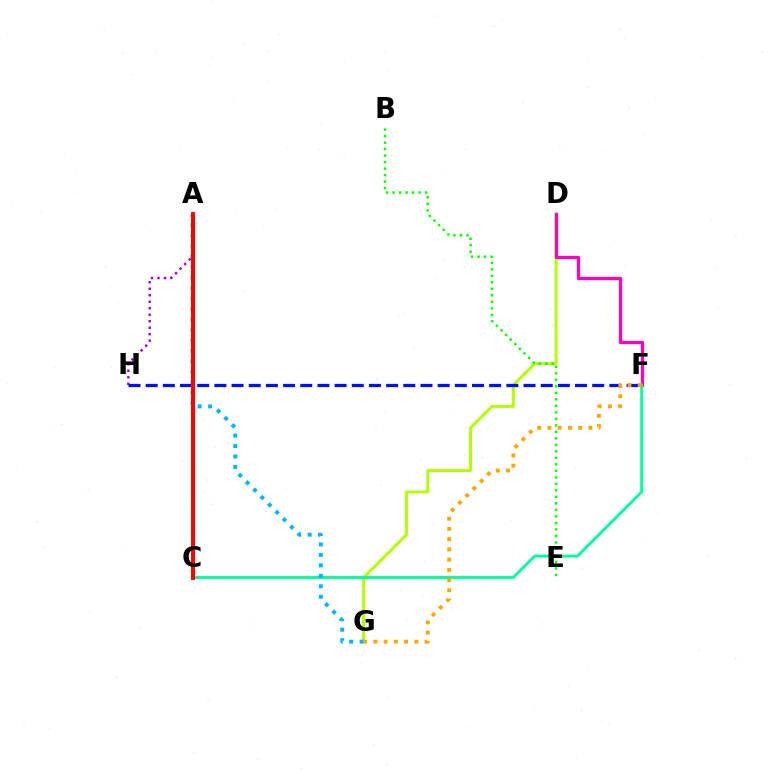{('D', 'G'): [{'color': '#b3ff00', 'line_style': 'solid', 'thickness': 2.15}], ('D', 'F'): [{'color': '#ff00bd', 'line_style': 'solid', 'thickness': 2.34}], ('A', 'H'): [{'color': '#9b00ff', 'line_style': 'dotted', 'thickness': 1.76}], ('C', 'F'): [{'color': '#00ff9d', 'line_style': 'solid', 'thickness': 2.07}], ('A', 'G'): [{'color': '#00b5ff', 'line_style': 'dotted', 'thickness': 2.84}], ('F', 'H'): [{'color': '#0010ff', 'line_style': 'dashed', 'thickness': 2.33}], ('F', 'G'): [{'color': '#ffa500', 'line_style': 'dotted', 'thickness': 2.78}], ('A', 'C'): [{'color': '#ff0000', 'line_style': 'solid', 'thickness': 2.83}], ('B', 'E'): [{'color': '#08ff00', 'line_style': 'dotted', 'thickness': 1.77}]}